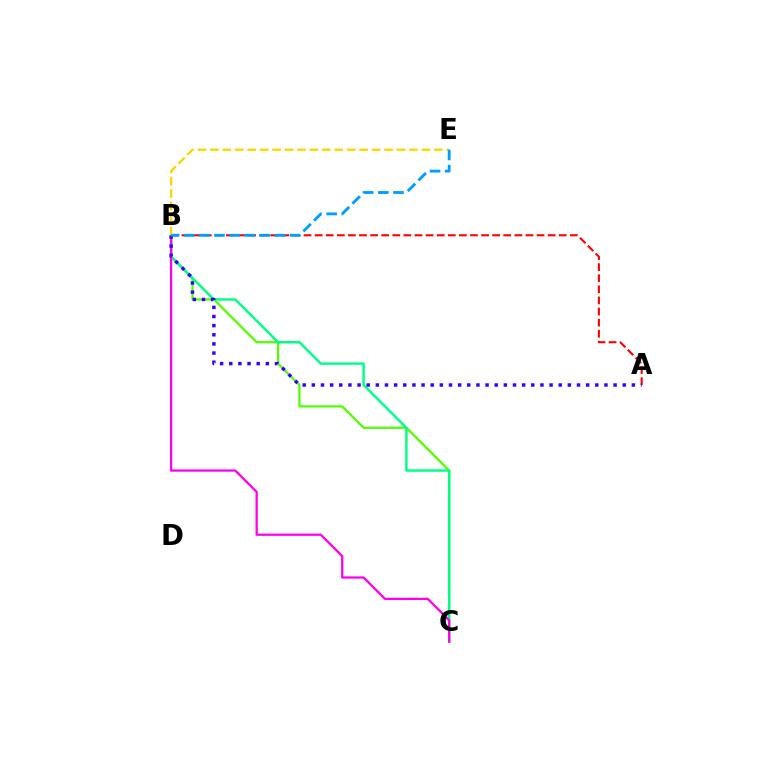{('B', 'C'): [{'color': '#4fff00', 'line_style': 'solid', 'thickness': 1.6}, {'color': '#00ff86', 'line_style': 'solid', 'thickness': 1.76}, {'color': '#ff00ed', 'line_style': 'solid', 'thickness': 1.63}], ('A', 'B'): [{'color': '#ff0000', 'line_style': 'dashed', 'thickness': 1.51}, {'color': '#3700ff', 'line_style': 'dotted', 'thickness': 2.48}], ('B', 'E'): [{'color': '#ffd500', 'line_style': 'dashed', 'thickness': 1.69}, {'color': '#009eff', 'line_style': 'dashed', 'thickness': 2.06}]}